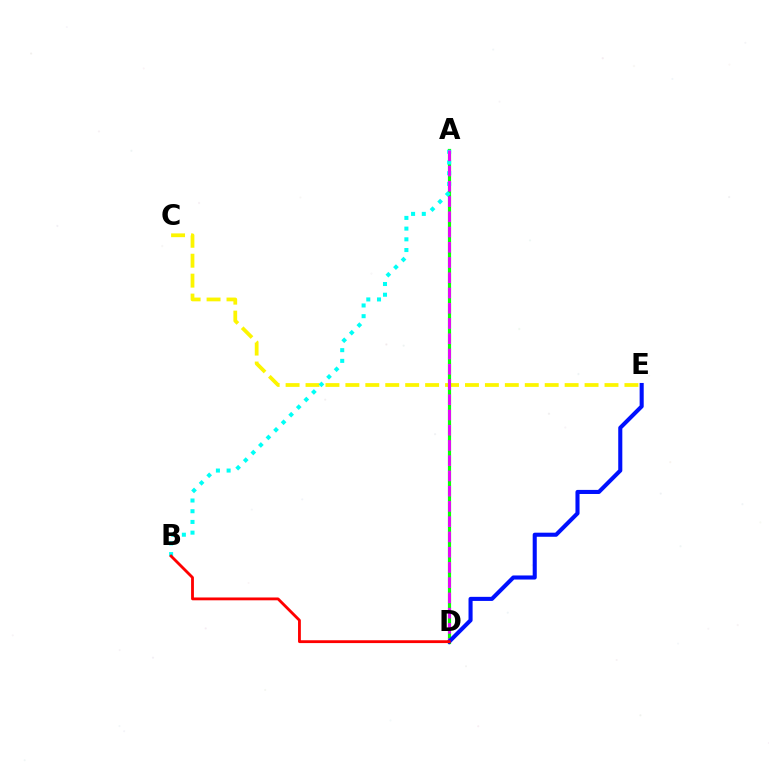{('C', 'E'): [{'color': '#fcf500', 'line_style': 'dashed', 'thickness': 2.71}], ('A', 'D'): [{'color': '#08ff00', 'line_style': 'solid', 'thickness': 2.3}, {'color': '#ee00ff', 'line_style': 'dashed', 'thickness': 2.07}], ('A', 'B'): [{'color': '#00fff6', 'line_style': 'dotted', 'thickness': 2.91}], ('D', 'E'): [{'color': '#0010ff', 'line_style': 'solid', 'thickness': 2.94}], ('B', 'D'): [{'color': '#ff0000', 'line_style': 'solid', 'thickness': 2.04}]}